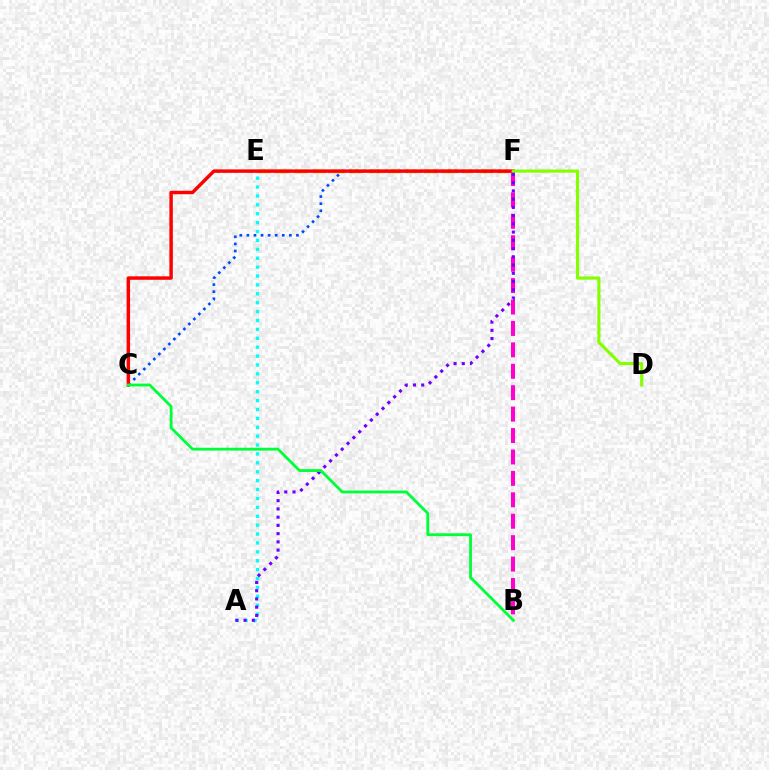{('E', 'F'): [{'color': '#ffbd00', 'line_style': 'dashed', 'thickness': 2.51}], ('C', 'F'): [{'color': '#004bff', 'line_style': 'dotted', 'thickness': 1.92}, {'color': '#ff0000', 'line_style': 'solid', 'thickness': 2.49}], ('B', 'F'): [{'color': '#ff00cf', 'line_style': 'dashed', 'thickness': 2.91}], ('D', 'F'): [{'color': '#84ff00', 'line_style': 'solid', 'thickness': 2.25}], ('A', 'E'): [{'color': '#00fff6', 'line_style': 'dotted', 'thickness': 2.42}], ('A', 'F'): [{'color': '#7200ff', 'line_style': 'dotted', 'thickness': 2.24}], ('B', 'C'): [{'color': '#00ff39', 'line_style': 'solid', 'thickness': 2.03}]}